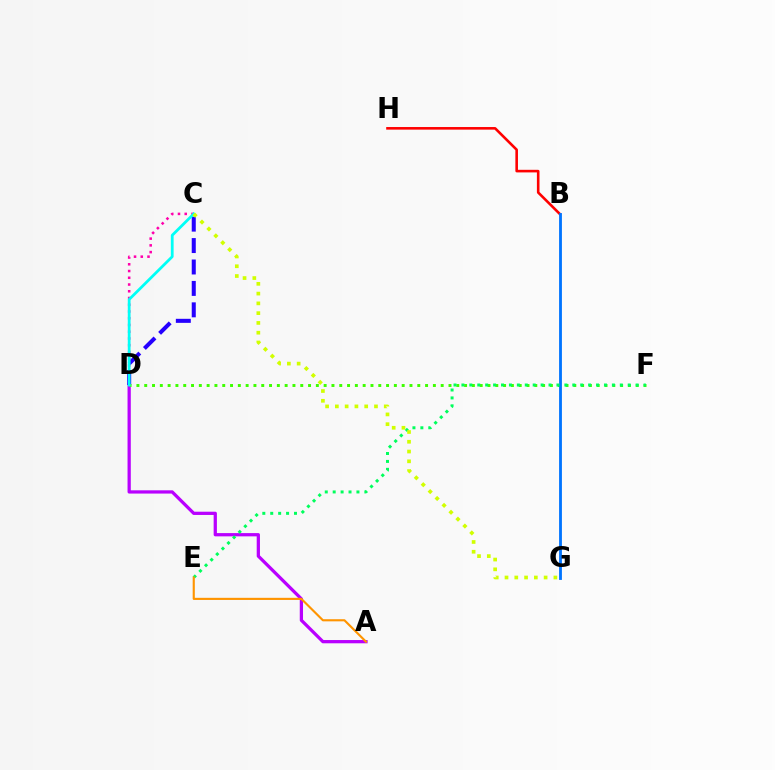{('B', 'H'): [{'color': '#ff0000', 'line_style': 'solid', 'thickness': 1.87}], ('A', 'D'): [{'color': '#b900ff', 'line_style': 'solid', 'thickness': 2.34}], ('C', 'D'): [{'color': '#ff00ac', 'line_style': 'dotted', 'thickness': 1.83}, {'color': '#2500ff', 'line_style': 'dashed', 'thickness': 2.91}, {'color': '#00fff6', 'line_style': 'solid', 'thickness': 2.0}], ('D', 'F'): [{'color': '#3dff00', 'line_style': 'dotted', 'thickness': 2.12}], ('B', 'G'): [{'color': '#0074ff', 'line_style': 'solid', 'thickness': 2.03}], ('E', 'F'): [{'color': '#00ff5c', 'line_style': 'dotted', 'thickness': 2.15}], ('C', 'G'): [{'color': '#d1ff00', 'line_style': 'dotted', 'thickness': 2.66}], ('A', 'E'): [{'color': '#ff9400', 'line_style': 'solid', 'thickness': 1.54}]}